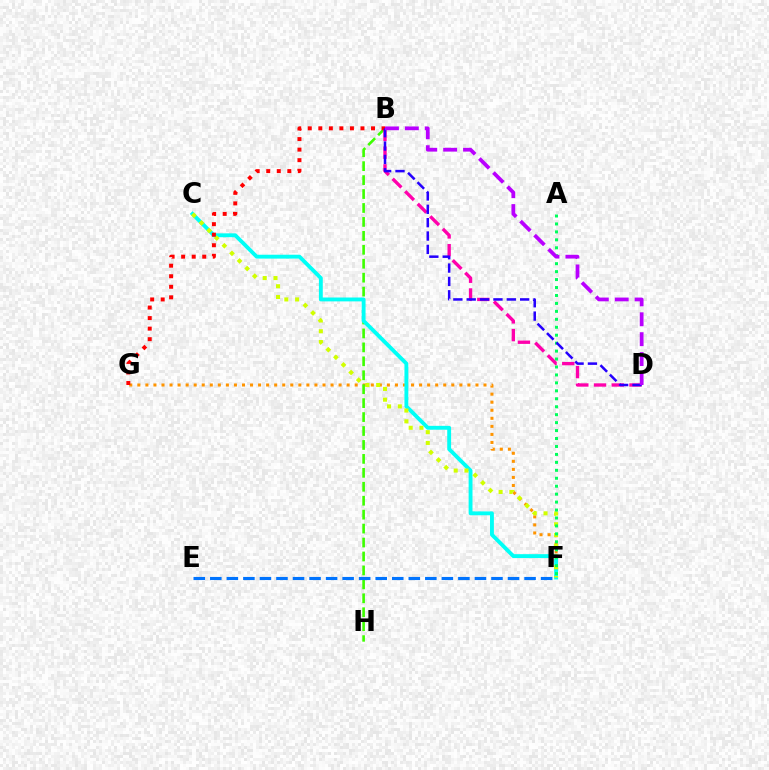{('F', 'G'): [{'color': '#ff9400', 'line_style': 'dotted', 'thickness': 2.19}], ('B', 'H'): [{'color': '#3dff00', 'line_style': 'dashed', 'thickness': 1.89}], ('C', 'F'): [{'color': '#00fff6', 'line_style': 'solid', 'thickness': 2.79}, {'color': '#d1ff00', 'line_style': 'dotted', 'thickness': 2.92}], ('A', 'F'): [{'color': '#00ff5c', 'line_style': 'dotted', 'thickness': 2.16}], ('B', 'D'): [{'color': '#ff00ac', 'line_style': 'dashed', 'thickness': 2.41}, {'color': '#2500ff', 'line_style': 'dashed', 'thickness': 1.81}, {'color': '#b900ff', 'line_style': 'dashed', 'thickness': 2.7}], ('E', 'F'): [{'color': '#0074ff', 'line_style': 'dashed', 'thickness': 2.25}], ('B', 'G'): [{'color': '#ff0000', 'line_style': 'dotted', 'thickness': 2.86}]}